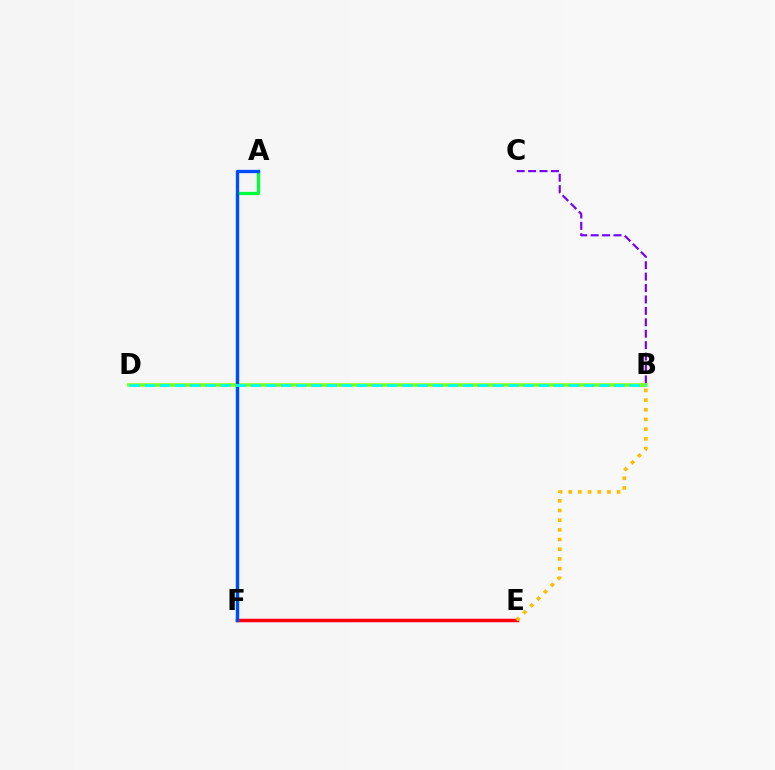{('E', 'F'): [{'color': '#ff00cf', 'line_style': 'solid', 'thickness': 2.39}, {'color': '#ff0000', 'line_style': 'solid', 'thickness': 2.36}], ('B', 'C'): [{'color': '#7200ff', 'line_style': 'dashed', 'thickness': 1.55}], ('A', 'F'): [{'color': '#00ff39', 'line_style': 'solid', 'thickness': 2.35}, {'color': '#004bff', 'line_style': 'solid', 'thickness': 2.39}], ('B', 'D'): [{'color': '#84ff00', 'line_style': 'solid', 'thickness': 2.54}, {'color': '#00fff6', 'line_style': 'dashed', 'thickness': 2.06}], ('B', 'E'): [{'color': '#ffbd00', 'line_style': 'dotted', 'thickness': 2.63}]}